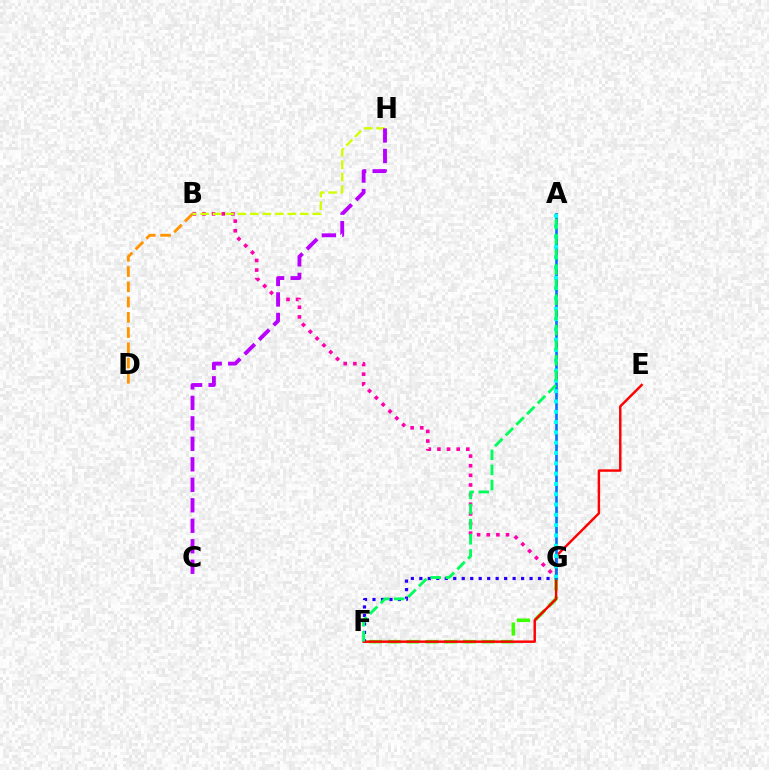{('B', 'G'): [{'color': '#ff00ac', 'line_style': 'dotted', 'thickness': 2.62}], ('F', 'G'): [{'color': '#3dff00', 'line_style': 'dashed', 'thickness': 2.56}, {'color': '#2500ff', 'line_style': 'dotted', 'thickness': 2.3}], ('B', 'D'): [{'color': '#ff9400', 'line_style': 'dashed', 'thickness': 2.07}], ('E', 'F'): [{'color': '#ff0000', 'line_style': 'solid', 'thickness': 1.75}], ('A', 'G'): [{'color': '#0074ff', 'line_style': 'solid', 'thickness': 1.92}, {'color': '#00fff6', 'line_style': 'dotted', 'thickness': 2.8}], ('B', 'H'): [{'color': '#d1ff00', 'line_style': 'dashed', 'thickness': 1.69}], ('C', 'H'): [{'color': '#b900ff', 'line_style': 'dashed', 'thickness': 2.78}], ('A', 'F'): [{'color': '#00ff5c', 'line_style': 'dashed', 'thickness': 2.06}]}